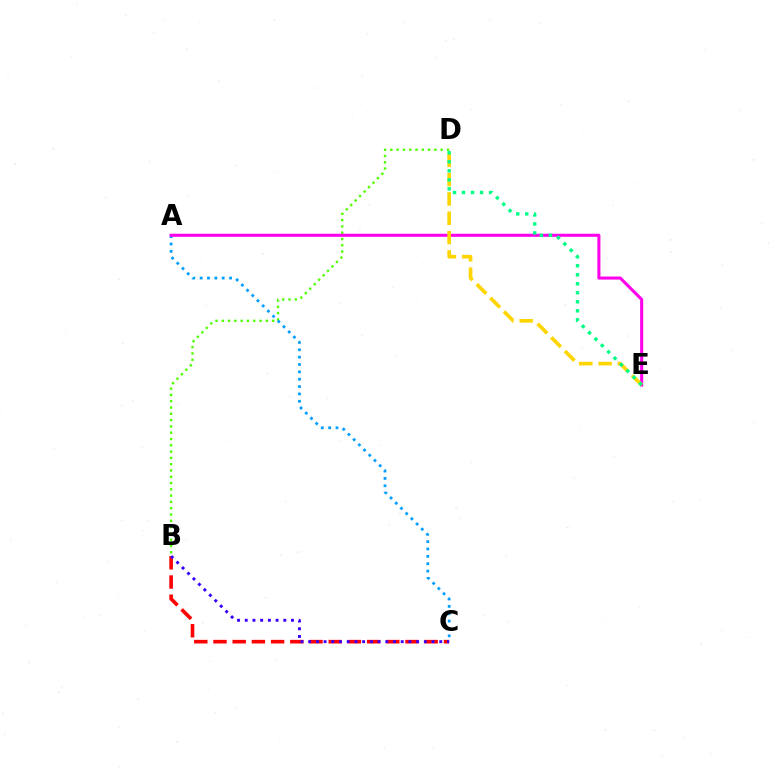{('B', 'D'): [{'color': '#4fff00', 'line_style': 'dotted', 'thickness': 1.71}], ('B', 'C'): [{'color': '#ff0000', 'line_style': 'dashed', 'thickness': 2.61}, {'color': '#3700ff', 'line_style': 'dotted', 'thickness': 2.1}], ('A', 'C'): [{'color': '#009eff', 'line_style': 'dotted', 'thickness': 2.0}], ('A', 'E'): [{'color': '#ff00ed', 'line_style': 'solid', 'thickness': 2.2}], ('D', 'E'): [{'color': '#ffd500', 'line_style': 'dashed', 'thickness': 2.62}, {'color': '#00ff86', 'line_style': 'dotted', 'thickness': 2.45}]}